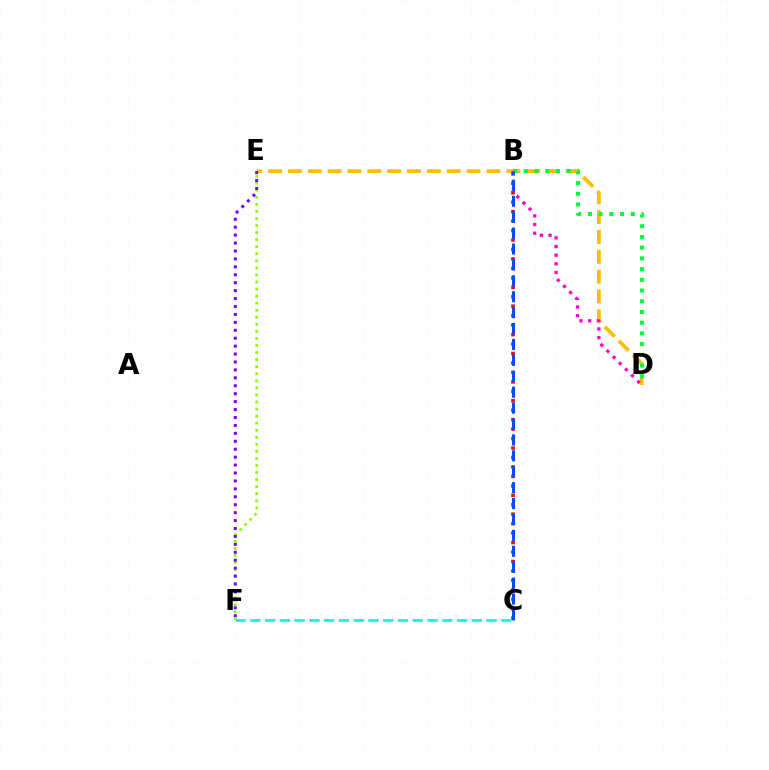{('D', 'E'): [{'color': '#ffbd00', 'line_style': 'dashed', 'thickness': 2.7}], ('B', 'C'): [{'color': '#ff0000', 'line_style': 'dotted', 'thickness': 2.57}, {'color': '#004bff', 'line_style': 'dashed', 'thickness': 2.16}], ('C', 'F'): [{'color': '#00fff6', 'line_style': 'dashed', 'thickness': 2.01}], ('E', 'F'): [{'color': '#84ff00', 'line_style': 'dotted', 'thickness': 1.92}, {'color': '#7200ff', 'line_style': 'dotted', 'thickness': 2.15}], ('B', 'D'): [{'color': '#ff00cf', 'line_style': 'dotted', 'thickness': 2.36}, {'color': '#00ff39', 'line_style': 'dotted', 'thickness': 2.91}]}